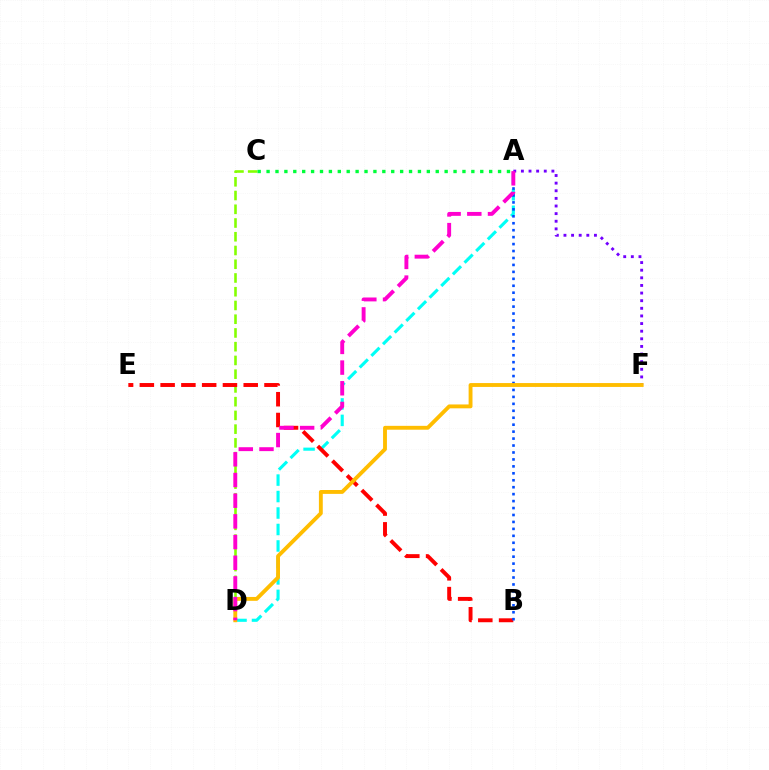{('A', 'D'): [{'color': '#00fff6', 'line_style': 'dashed', 'thickness': 2.24}, {'color': '#ff00cf', 'line_style': 'dashed', 'thickness': 2.81}], ('A', 'F'): [{'color': '#7200ff', 'line_style': 'dotted', 'thickness': 2.07}], ('C', 'D'): [{'color': '#84ff00', 'line_style': 'dashed', 'thickness': 1.87}], ('B', 'E'): [{'color': '#ff0000', 'line_style': 'dashed', 'thickness': 2.82}], ('A', 'B'): [{'color': '#004bff', 'line_style': 'dotted', 'thickness': 1.89}], ('A', 'C'): [{'color': '#00ff39', 'line_style': 'dotted', 'thickness': 2.42}], ('D', 'F'): [{'color': '#ffbd00', 'line_style': 'solid', 'thickness': 2.79}]}